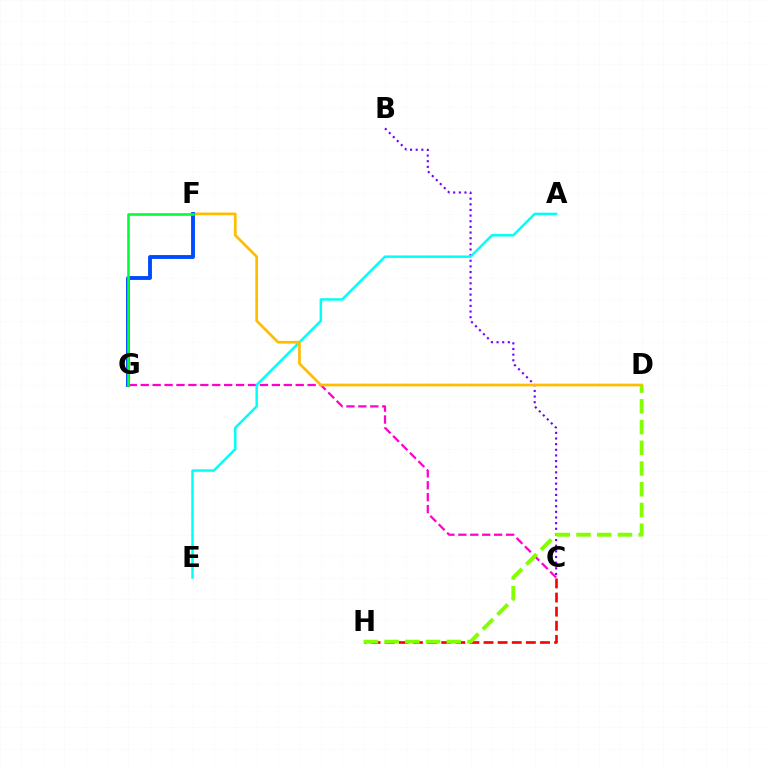{('B', 'C'): [{'color': '#7200ff', 'line_style': 'dotted', 'thickness': 1.53}], ('C', 'H'): [{'color': '#ff0000', 'line_style': 'dashed', 'thickness': 1.92}], ('C', 'G'): [{'color': '#ff00cf', 'line_style': 'dashed', 'thickness': 1.62}], ('A', 'E'): [{'color': '#00fff6', 'line_style': 'solid', 'thickness': 1.78}], ('D', 'F'): [{'color': '#ffbd00', 'line_style': 'solid', 'thickness': 1.95}], ('F', 'G'): [{'color': '#004bff', 'line_style': 'solid', 'thickness': 2.78}, {'color': '#00ff39', 'line_style': 'solid', 'thickness': 1.89}], ('D', 'H'): [{'color': '#84ff00', 'line_style': 'dashed', 'thickness': 2.82}]}